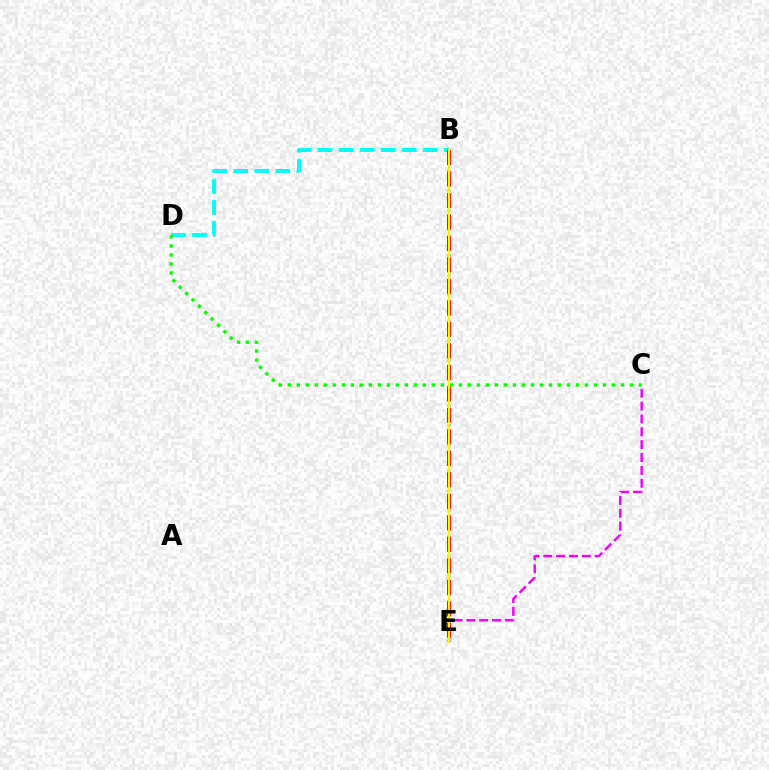{('C', 'E'): [{'color': '#ee00ff', 'line_style': 'dashed', 'thickness': 1.75}], ('B', 'E'): [{'color': '#0010ff', 'line_style': 'dotted', 'thickness': 1.77}, {'color': '#ff0000', 'line_style': 'dashed', 'thickness': 2.92}, {'color': '#fcf500', 'line_style': 'solid', 'thickness': 1.56}], ('B', 'D'): [{'color': '#00fff6', 'line_style': 'dashed', 'thickness': 2.86}], ('C', 'D'): [{'color': '#08ff00', 'line_style': 'dotted', 'thickness': 2.45}]}